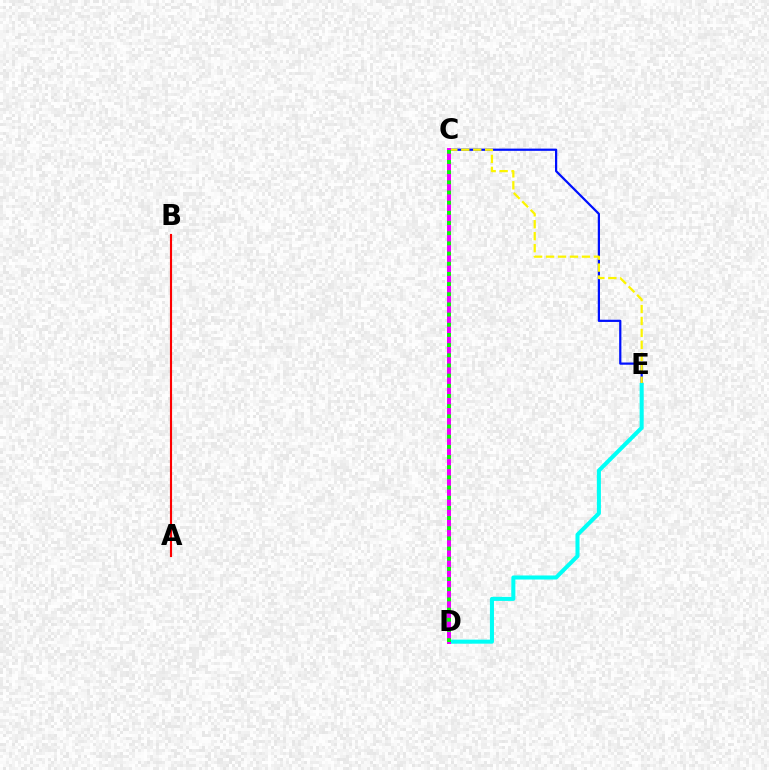{('A', 'B'): [{'color': '#ff0000', 'line_style': 'solid', 'thickness': 1.54}], ('C', 'E'): [{'color': '#0010ff', 'line_style': 'solid', 'thickness': 1.6}, {'color': '#fcf500', 'line_style': 'dashed', 'thickness': 1.62}], ('D', 'E'): [{'color': '#00fff6', 'line_style': 'solid', 'thickness': 2.91}], ('C', 'D'): [{'color': '#ee00ff', 'line_style': 'solid', 'thickness': 2.88}, {'color': '#08ff00', 'line_style': 'dotted', 'thickness': 2.76}]}